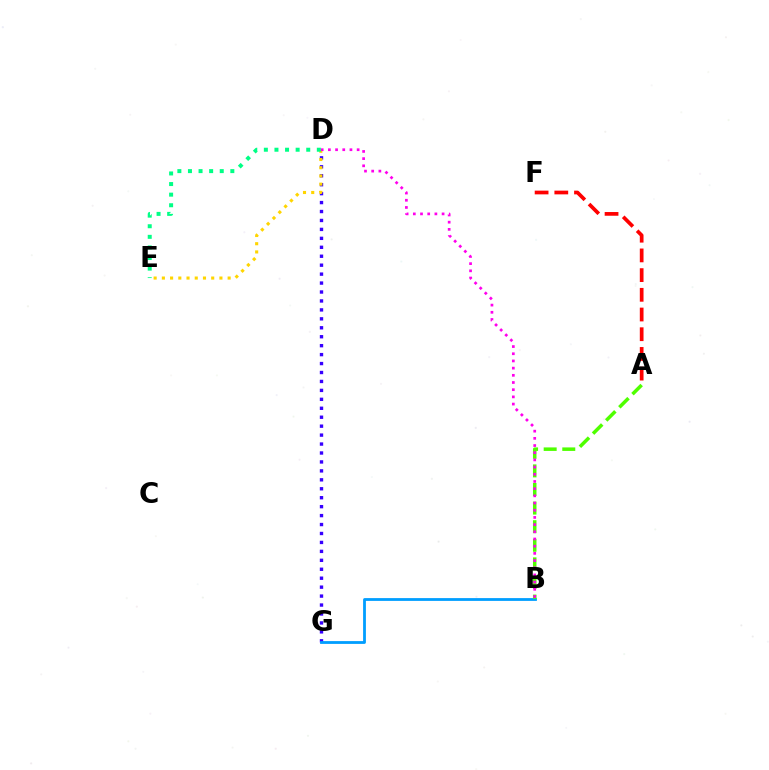{('D', 'G'): [{'color': '#3700ff', 'line_style': 'dotted', 'thickness': 2.43}], ('B', 'G'): [{'color': '#009eff', 'line_style': 'solid', 'thickness': 2.01}], ('A', 'B'): [{'color': '#4fff00', 'line_style': 'dashed', 'thickness': 2.53}], ('D', 'E'): [{'color': '#ffd500', 'line_style': 'dotted', 'thickness': 2.23}, {'color': '#00ff86', 'line_style': 'dotted', 'thickness': 2.88}], ('B', 'D'): [{'color': '#ff00ed', 'line_style': 'dotted', 'thickness': 1.95}], ('A', 'F'): [{'color': '#ff0000', 'line_style': 'dashed', 'thickness': 2.68}]}